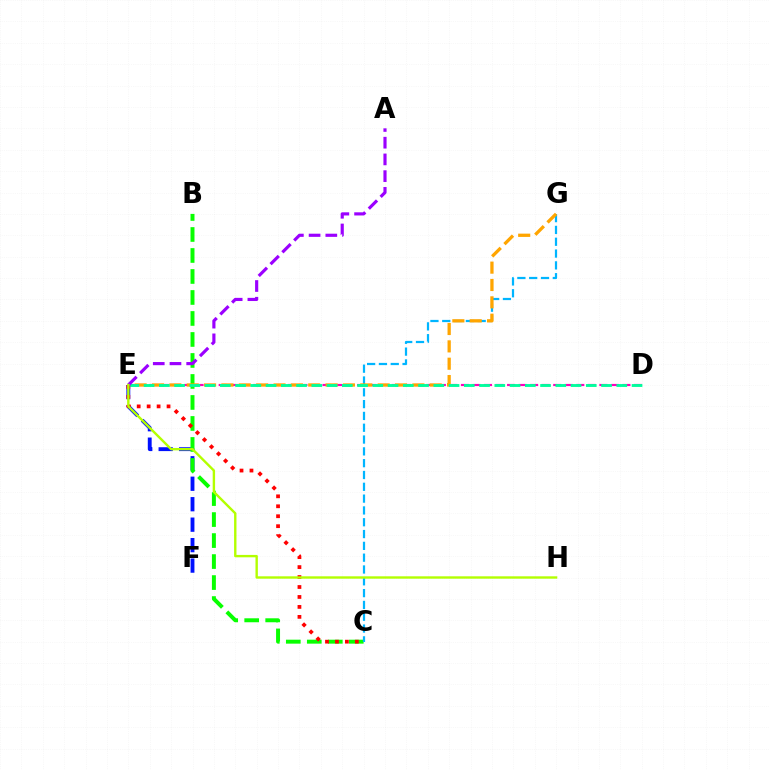{('E', 'F'): [{'color': '#0010ff', 'line_style': 'dashed', 'thickness': 2.78}], ('D', 'E'): [{'color': '#ff00bd', 'line_style': 'dashed', 'thickness': 1.57}, {'color': '#00ff9d', 'line_style': 'dashed', 'thickness': 2.07}], ('B', 'C'): [{'color': '#08ff00', 'line_style': 'dashed', 'thickness': 2.85}], ('C', 'G'): [{'color': '#00b5ff', 'line_style': 'dashed', 'thickness': 1.6}], ('E', 'G'): [{'color': '#ffa500', 'line_style': 'dashed', 'thickness': 2.36}], ('C', 'E'): [{'color': '#ff0000', 'line_style': 'dotted', 'thickness': 2.7}], ('A', 'E'): [{'color': '#9b00ff', 'line_style': 'dashed', 'thickness': 2.27}], ('E', 'H'): [{'color': '#b3ff00', 'line_style': 'solid', 'thickness': 1.72}]}